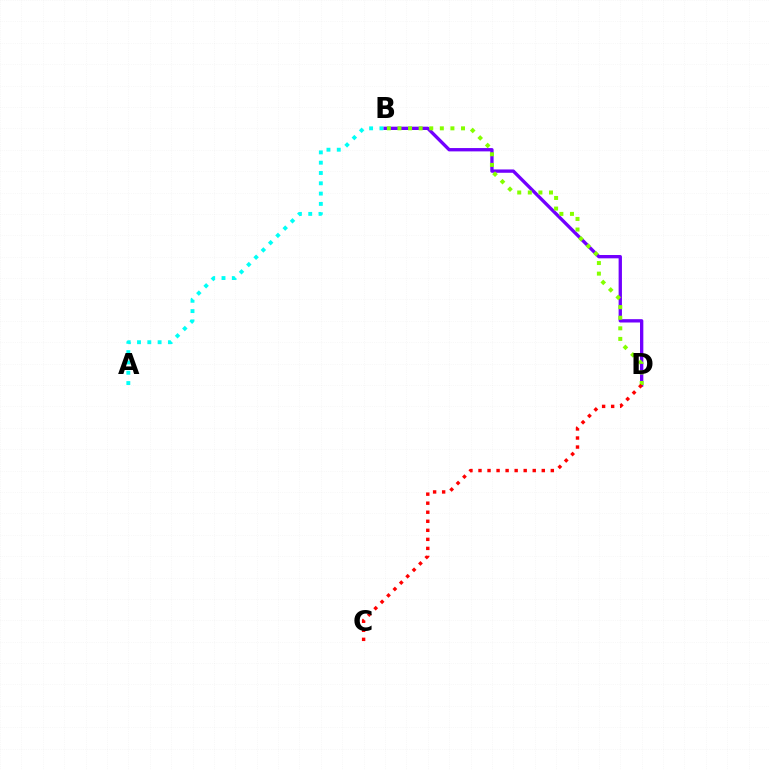{('B', 'D'): [{'color': '#7200ff', 'line_style': 'solid', 'thickness': 2.4}, {'color': '#84ff00', 'line_style': 'dotted', 'thickness': 2.88}], ('C', 'D'): [{'color': '#ff0000', 'line_style': 'dotted', 'thickness': 2.46}], ('A', 'B'): [{'color': '#00fff6', 'line_style': 'dotted', 'thickness': 2.8}]}